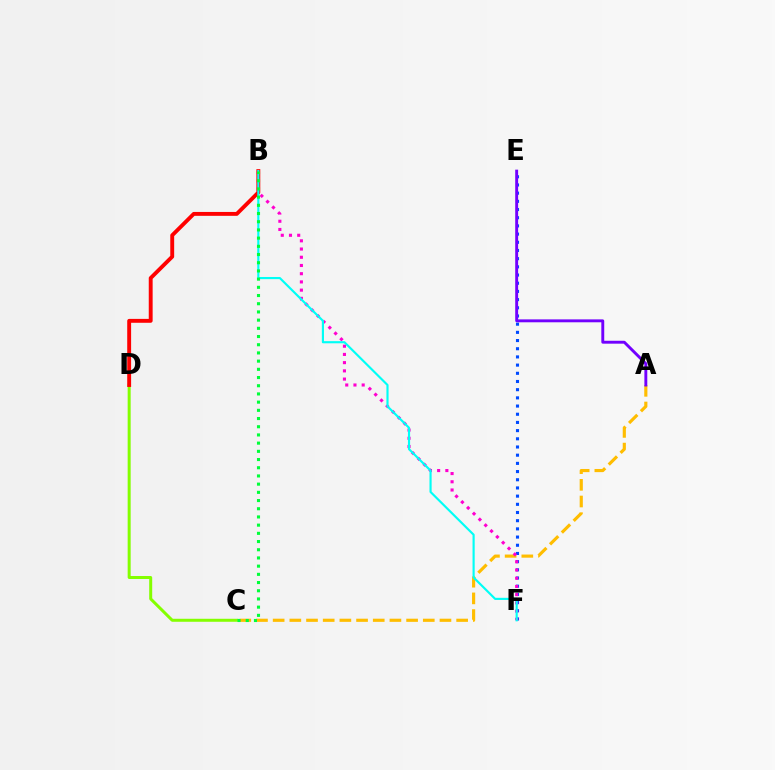{('A', 'C'): [{'color': '#ffbd00', 'line_style': 'dashed', 'thickness': 2.27}], ('E', 'F'): [{'color': '#004bff', 'line_style': 'dotted', 'thickness': 2.22}], ('B', 'F'): [{'color': '#ff00cf', 'line_style': 'dotted', 'thickness': 2.23}, {'color': '#00fff6', 'line_style': 'solid', 'thickness': 1.55}], ('C', 'D'): [{'color': '#84ff00', 'line_style': 'solid', 'thickness': 2.16}], ('B', 'D'): [{'color': '#ff0000', 'line_style': 'solid', 'thickness': 2.8}], ('B', 'C'): [{'color': '#00ff39', 'line_style': 'dotted', 'thickness': 2.23}], ('A', 'E'): [{'color': '#7200ff', 'line_style': 'solid', 'thickness': 2.09}]}